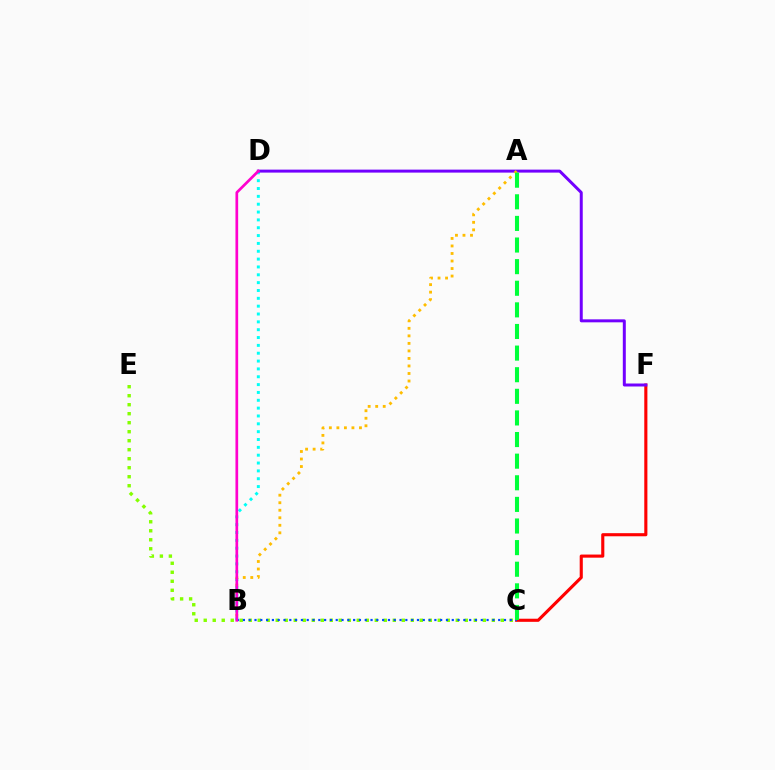{('C', 'F'): [{'color': '#ff0000', 'line_style': 'solid', 'thickness': 2.24}], ('C', 'E'): [{'color': '#84ff00', 'line_style': 'dotted', 'thickness': 2.45}], ('B', 'C'): [{'color': '#004bff', 'line_style': 'dotted', 'thickness': 1.58}], ('B', 'D'): [{'color': '#00fff6', 'line_style': 'dotted', 'thickness': 2.13}, {'color': '#ff00cf', 'line_style': 'solid', 'thickness': 1.95}], ('D', 'F'): [{'color': '#7200ff', 'line_style': 'solid', 'thickness': 2.15}], ('A', 'B'): [{'color': '#ffbd00', 'line_style': 'dotted', 'thickness': 2.04}], ('A', 'C'): [{'color': '#00ff39', 'line_style': 'dashed', 'thickness': 2.94}]}